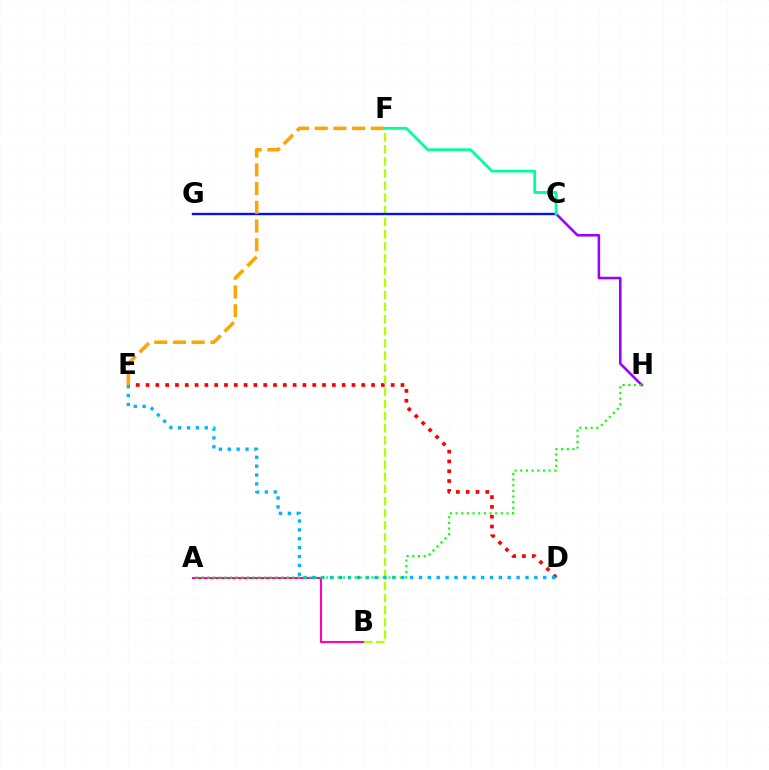{('C', 'H'): [{'color': '#9b00ff', 'line_style': 'solid', 'thickness': 1.85}], ('A', 'B'): [{'color': '#ff00bd', 'line_style': 'solid', 'thickness': 1.51}], ('D', 'E'): [{'color': '#ff0000', 'line_style': 'dotted', 'thickness': 2.66}, {'color': '#00b5ff', 'line_style': 'dotted', 'thickness': 2.41}], ('B', 'F'): [{'color': '#b3ff00', 'line_style': 'dashed', 'thickness': 1.65}], ('C', 'G'): [{'color': '#0010ff', 'line_style': 'solid', 'thickness': 1.7}], ('A', 'H'): [{'color': '#08ff00', 'line_style': 'dotted', 'thickness': 1.54}], ('E', 'F'): [{'color': '#ffa500', 'line_style': 'dashed', 'thickness': 2.54}], ('C', 'F'): [{'color': '#00ff9d', 'line_style': 'solid', 'thickness': 2.03}]}